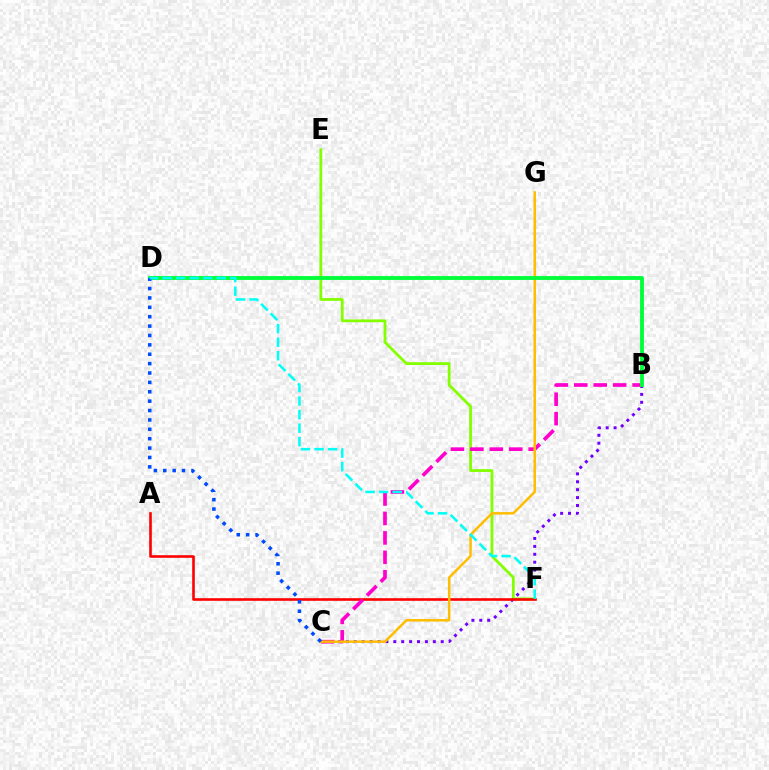{('E', 'F'): [{'color': '#84ff00', 'line_style': 'solid', 'thickness': 2.01}], ('B', 'C'): [{'color': '#7200ff', 'line_style': 'dotted', 'thickness': 2.15}, {'color': '#ff00cf', 'line_style': 'dashed', 'thickness': 2.64}], ('A', 'F'): [{'color': '#ff0000', 'line_style': 'solid', 'thickness': 1.89}], ('C', 'G'): [{'color': '#ffbd00', 'line_style': 'solid', 'thickness': 1.79}], ('B', 'D'): [{'color': '#00ff39', 'line_style': 'solid', 'thickness': 2.77}], ('C', 'D'): [{'color': '#004bff', 'line_style': 'dotted', 'thickness': 2.55}], ('D', 'F'): [{'color': '#00fff6', 'line_style': 'dashed', 'thickness': 1.84}]}